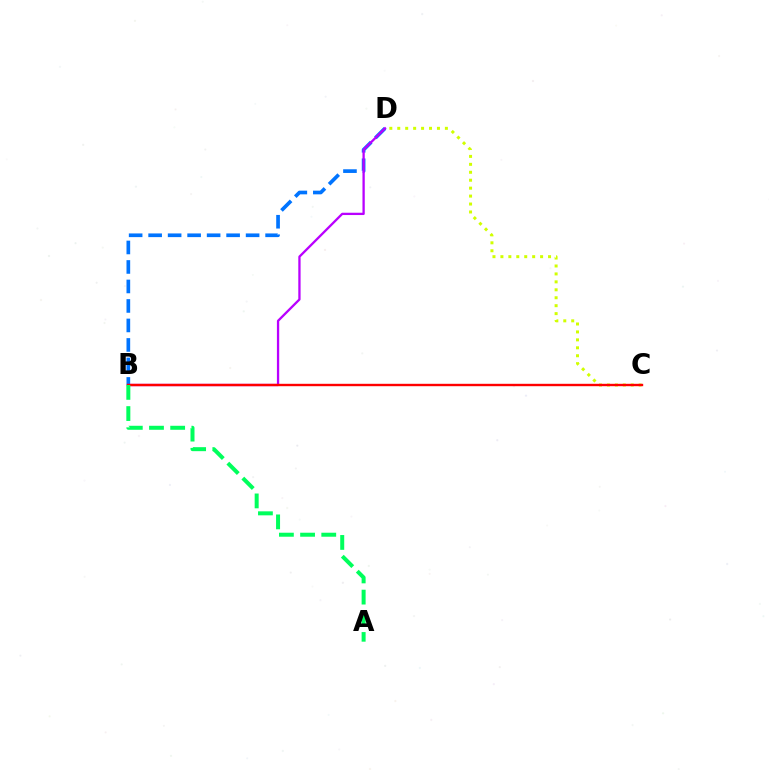{('C', 'D'): [{'color': '#d1ff00', 'line_style': 'dotted', 'thickness': 2.16}], ('B', 'D'): [{'color': '#0074ff', 'line_style': 'dashed', 'thickness': 2.65}, {'color': '#b900ff', 'line_style': 'solid', 'thickness': 1.65}], ('B', 'C'): [{'color': '#ff0000', 'line_style': 'solid', 'thickness': 1.72}], ('A', 'B'): [{'color': '#00ff5c', 'line_style': 'dashed', 'thickness': 2.88}]}